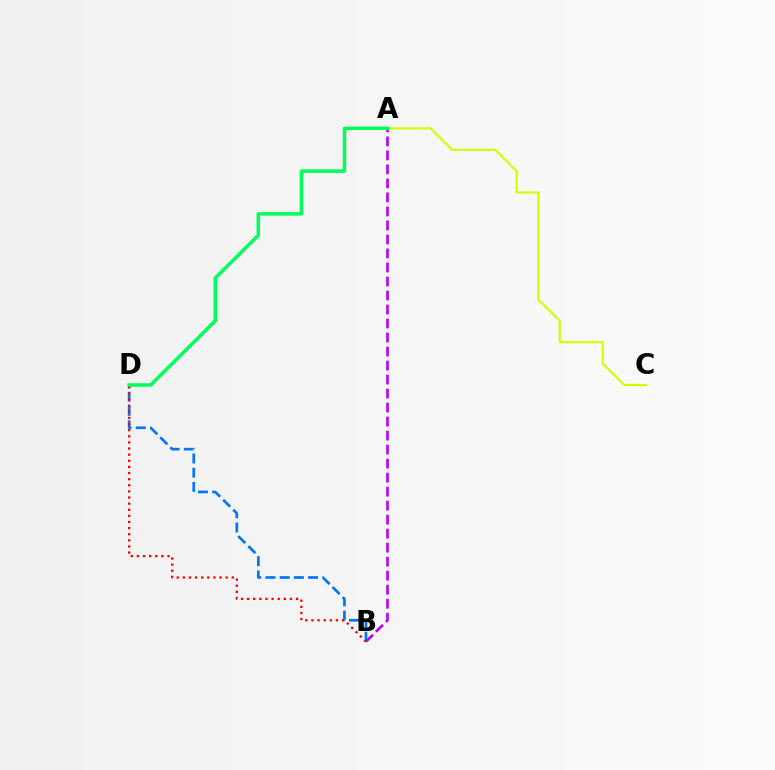{('A', 'C'): [{'color': '#d1ff00', 'line_style': 'solid', 'thickness': 1.56}], ('A', 'B'): [{'color': '#b900ff', 'line_style': 'dashed', 'thickness': 1.9}], ('B', 'D'): [{'color': '#0074ff', 'line_style': 'dashed', 'thickness': 1.93}, {'color': '#ff0000', 'line_style': 'dotted', 'thickness': 1.66}], ('A', 'D'): [{'color': '#00ff5c', 'line_style': 'solid', 'thickness': 2.53}]}